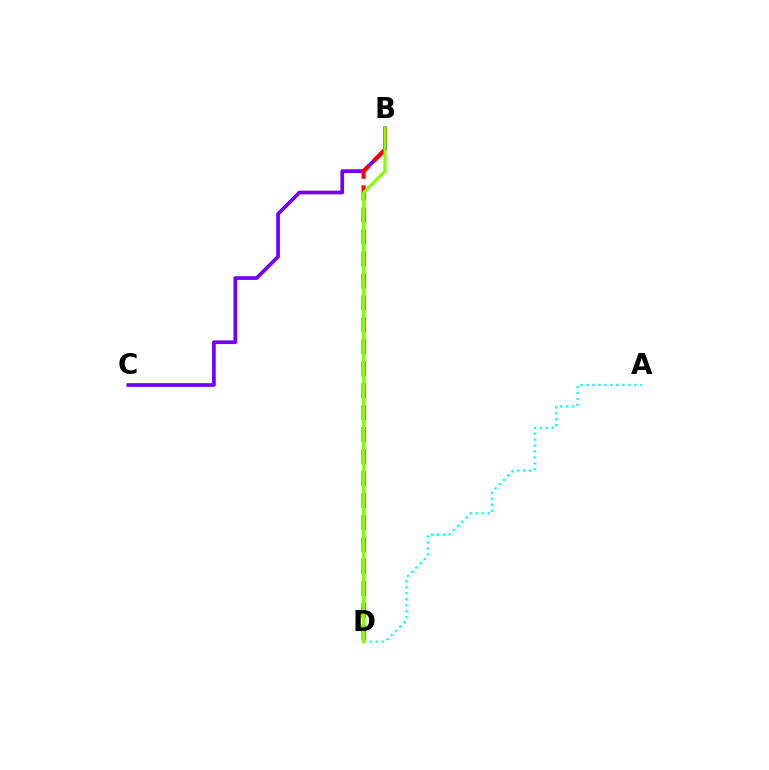{('B', 'C'): [{'color': '#7200ff', 'line_style': 'solid', 'thickness': 2.67}], ('B', 'D'): [{'color': '#ff0000', 'line_style': 'dashed', 'thickness': 2.98}, {'color': '#84ff00', 'line_style': 'solid', 'thickness': 2.27}], ('A', 'D'): [{'color': '#00fff6', 'line_style': 'dotted', 'thickness': 1.62}]}